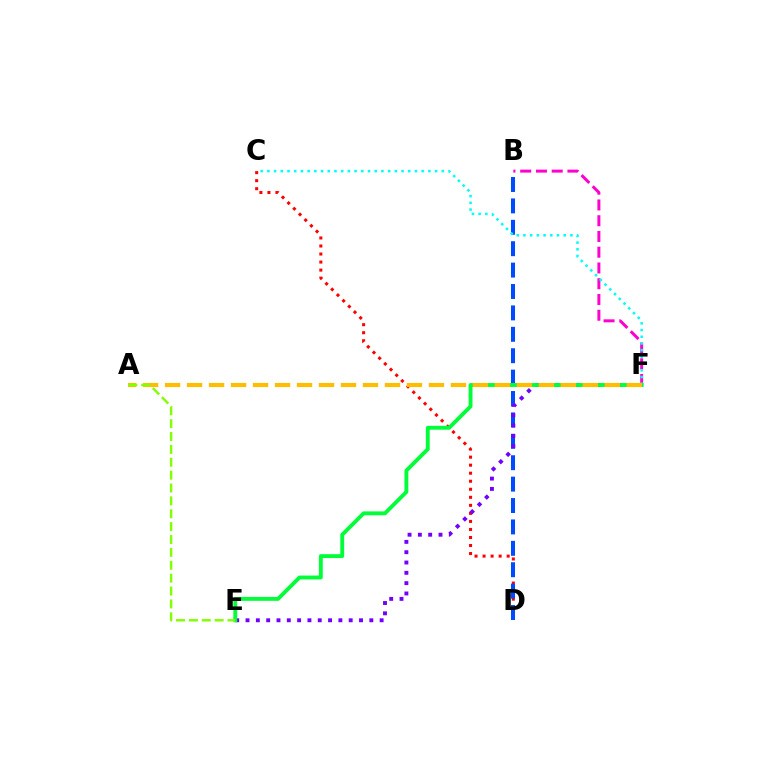{('B', 'F'): [{'color': '#ff00cf', 'line_style': 'dashed', 'thickness': 2.14}], ('C', 'D'): [{'color': '#ff0000', 'line_style': 'dotted', 'thickness': 2.18}], ('B', 'D'): [{'color': '#004bff', 'line_style': 'dashed', 'thickness': 2.91}], ('C', 'F'): [{'color': '#00fff6', 'line_style': 'dotted', 'thickness': 1.82}], ('E', 'F'): [{'color': '#7200ff', 'line_style': 'dotted', 'thickness': 2.8}, {'color': '#00ff39', 'line_style': 'solid', 'thickness': 2.79}], ('A', 'F'): [{'color': '#ffbd00', 'line_style': 'dashed', 'thickness': 2.99}], ('A', 'E'): [{'color': '#84ff00', 'line_style': 'dashed', 'thickness': 1.75}]}